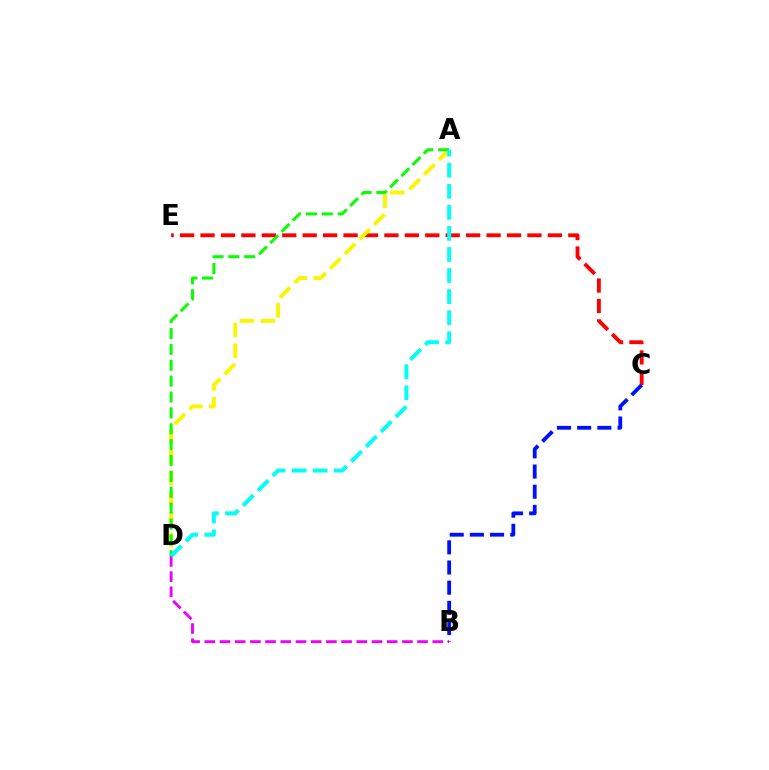{('C', 'E'): [{'color': '#ff0000', 'line_style': 'dashed', 'thickness': 2.78}], ('A', 'D'): [{'color': '#fcf500', 'line_style': 'dashed', 'thickness': 2.82}, {'color': '#08ff00', 'line_style': 'dashed', 'thickness': 2.16}, {'color': '#00fff6', 'line_style': 'dashed', 'thickness': 2.86}], ('B', 'D'): [{'color': '#ee00ff', 'line_style': 'dashed', 'thickness': 2.06}], ('B', 'C'): [{'color': '#0010ff', 'line_style': 'dashed', 'thickness': 2.74}]}